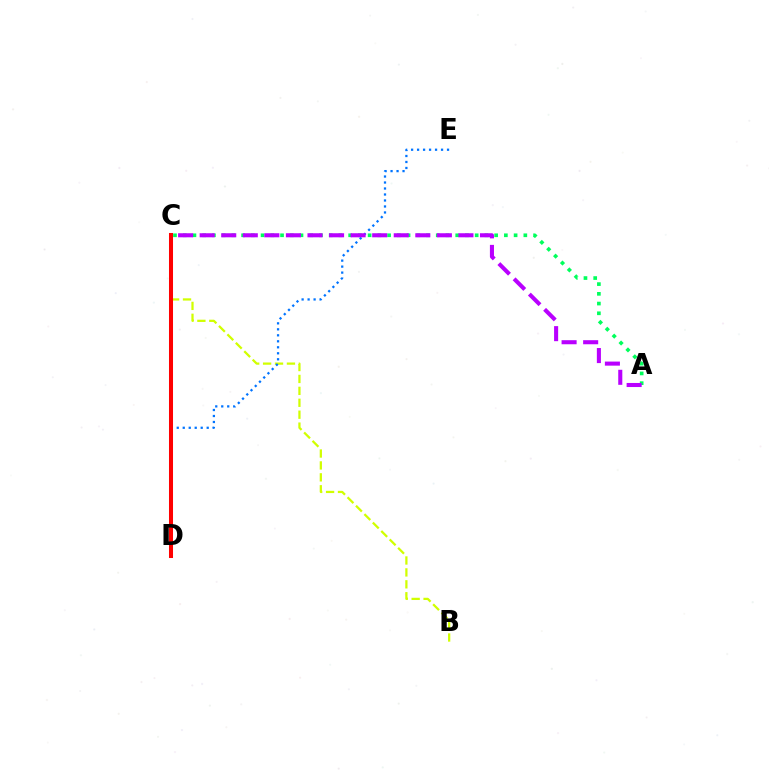{('B', 'C'): [{'color': '#d1ff00', 'line_style': 'dashed', 'thickness': 1.62}], ('D', 'E'): [{'color': '#0074ff', 'line_style': 'dotted', 'thickness': 1.63}], ('A', 'C'): [{'color': '#00ff5c', 'line_style': 'dotted', 'thickness': 2.64}, {'color': '#b900ff', 'line_style': 'dashed', 'thickness': 2.93}], ('C', 'D'): [{'color': '#ff0000', 'line_style': 'solid', 'thickness': 2.9}]}